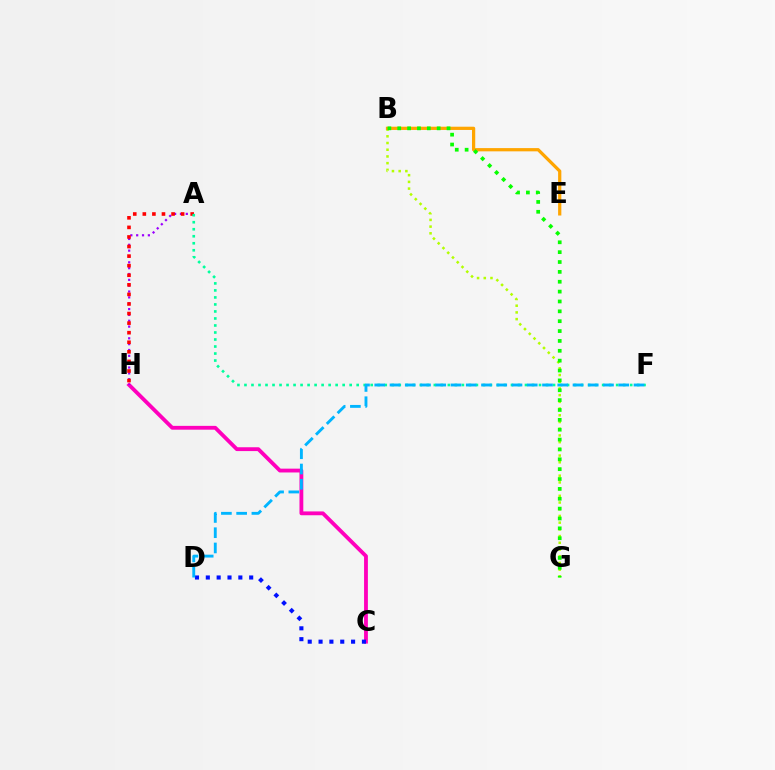{('C', 'H'): [{'color': '#ff00bd', 'line_style': 'solid', 'thickness': 2.75}], ('A', 'H'): [{'color': '#9b00ff', 'line_style': 'dotted', 'thickness': 1.59}, {'color': '#ff0000', 'line_style': 'dotted', 'thickness': 2.6}], ('B', 'G'): [{'color': '#b3ff00', 'line_style': 'dotted', 'thickness': 1.82}, {'color': '#08ff00', 'line_style': 'dotted', 'thickness': 2.68}], ('C', 'D'): [{'color': '#0010ff', 'line_style': 'dotted', 'thickness': 2.95}], ('B', 'E'): [{'color': '#ffa500', 'line_style': 'solid', 'thickness': 2.33}], ('A', 'F'): [{'color': '#00ff9d', 'line_style': 'dotted', 'thickness': 1.91}], ('D', 'F'): [{'color': '#00b5ff', 'line_style': 'dashed', 'thickness': 2.07}]}